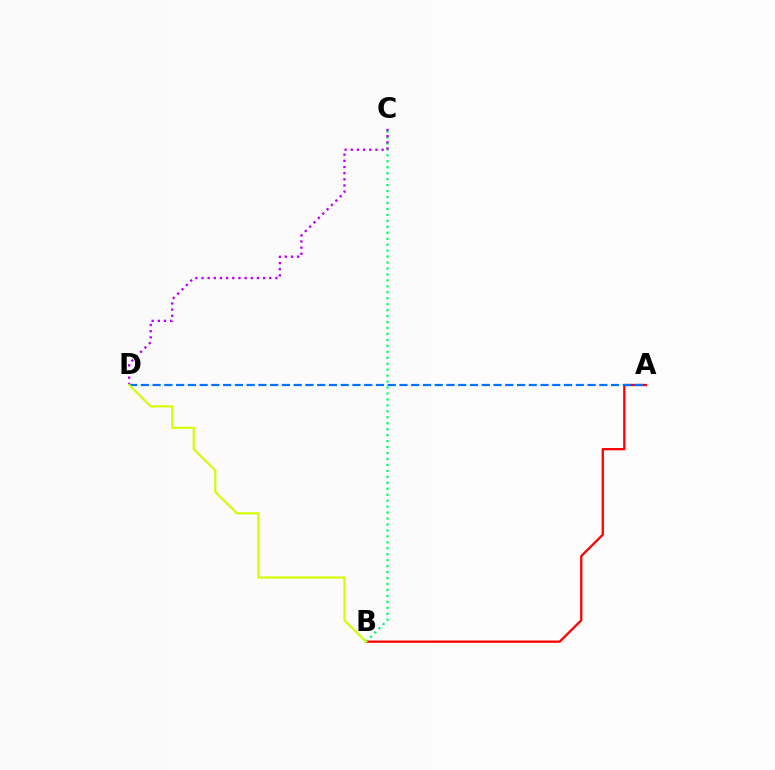{('A', 'B'): [{'color': '#ff0000', 'line_style': 'solid', 'thickness': 1.65}], ('B', 'C'): [{'color': '#00ff5c', 'line_style': 'dotted', 'thickness': 1.62}], ('C', 'D'): [{'color': '#b900ff', 'line_style': 'dotted', 'thickness': 1.67}], ('A', 'D'): [{'color': '#0074ff', 'line_style': 'dashed', 'thickness': 1.6}], ('B', 'D'): [{'color': '#d1ff00', 'line_style': 'solid', 'thickness': 1.56}]}